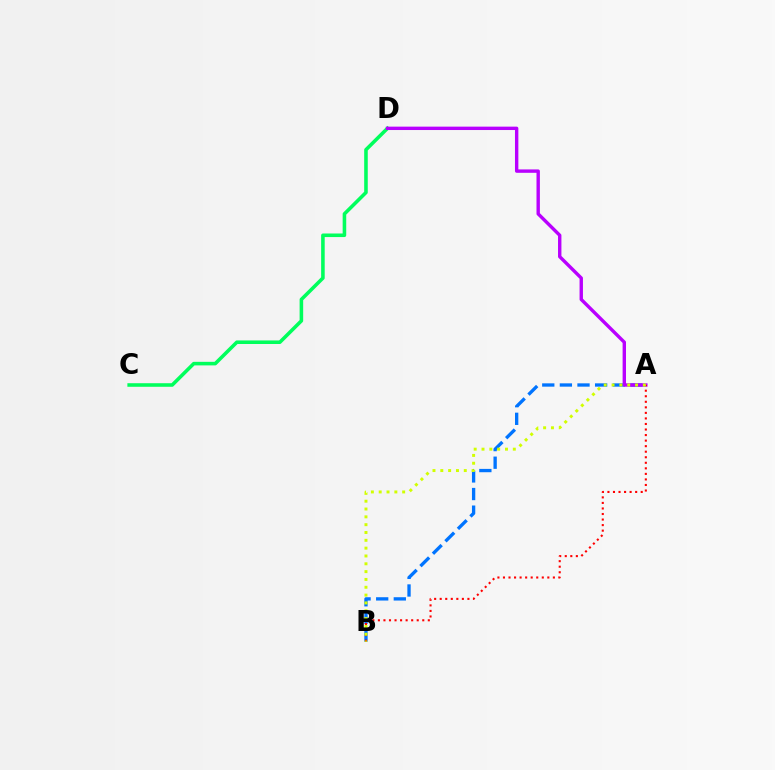{('A', 'B'): [{'color': '#0074ff', 'line_style': 'dashed', 'thickness': 2.39}, {'color': '#ff0000', 'line_style': 'dotted', 'thickness': 1.51}, {'color': '#d1ff00', 'line_style': 'dotted', 'thickness': 2.13}], ('C', 'D'): [{'color': '#00ff5c', 'line_style': 'solid', 'thickness': 2.57}], ('A', 'D'): [{'color': '#b900ff', 'line_style': 'solid', 'thickness': 2.44}]}